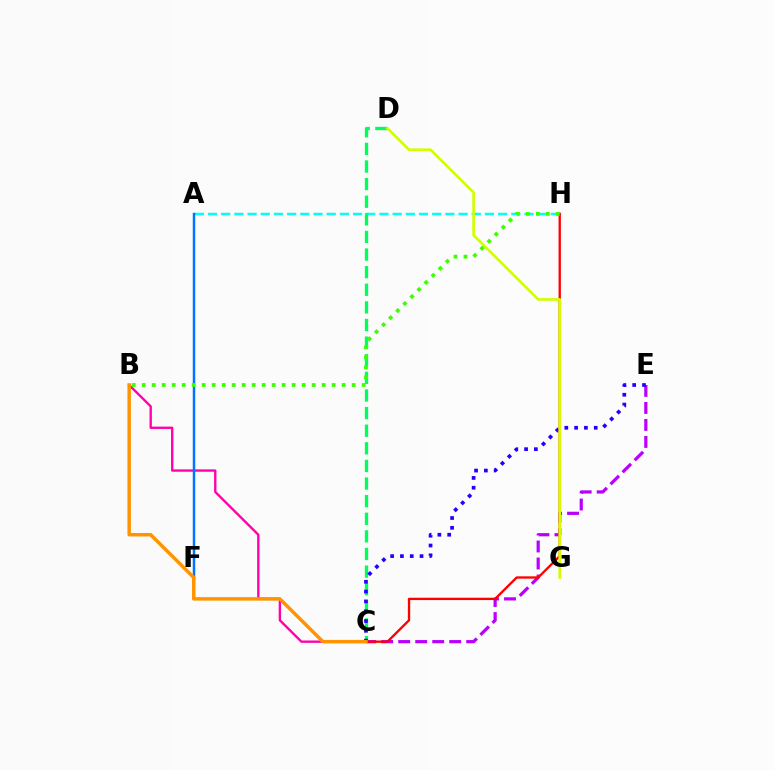{('B', 'C'): [{'color': '#ff00ac', 'line_style': 'solid', 'thickness': 1.7}, {'color': '#ff9400', 'line_style': 'solid', 'thickness': 2.5}], ('A', 'H'): [{'color': '#00fff6', 'line_style': 'dashed', 'thickness': 1.79}], ('C', 'D'): [{'color': '#00ff5c', 'line_style': 'dashed', 'thickness': 2.39}], ('C', 'E'): [{'color': '#b900ff', 'line_style': 'dashed', 'thickness': 2.31}, {'color': '#2500ff', 'line_style': 'dotted', 'thickness': 2.66}], ('A', 'F'): [{'color': '#0074ff', 'line_style': 'solid', 'thickness': 1.79}], ('C', 'H'): [{'color': '#ff0000', 'line_style': 'solid', 'thickness': 1.68}], ('D', 'G'): [{'color': '#d1ff00', 'line_style': 'solid', 'thickness': 1.93}], ('B', 'H'): [{'color': '#3dff00', 'line_style': 'dotted', 'thickness': 2.72}]}